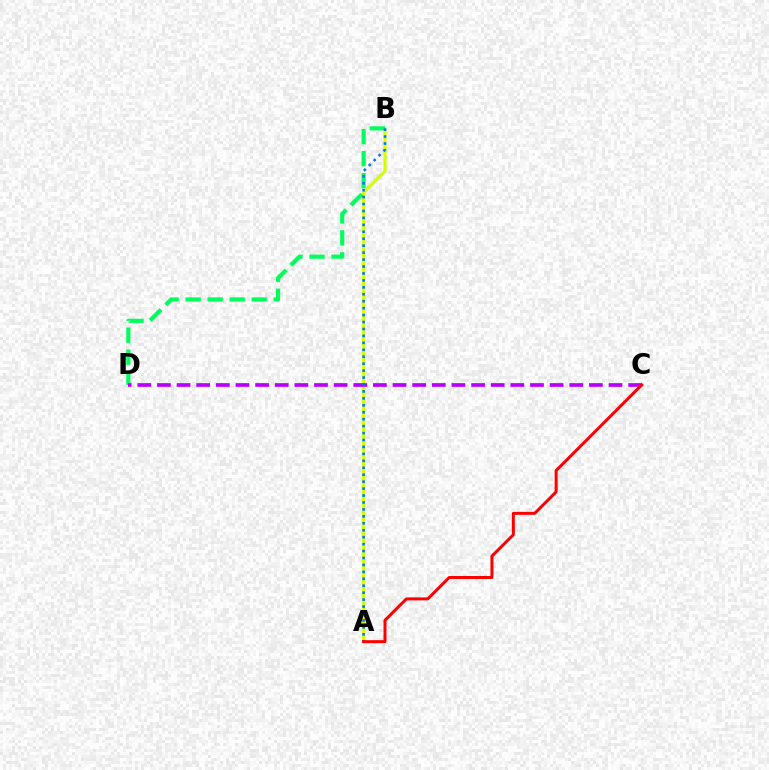{('A', 'B'): [{'color': '#d1ff00', 'line_style': 'solid', 'thickness': 2.21}, {'color': '#0074ff', 'line_style': 'dotted', 'thickness': 1.89}], ('B', 'D'): [{'color': '#00ff5c', 'line_style': 'dashed', 'thickness': 2.99}], ('C', 'D'): [{'color': '#b900ff', 'line_style': 'dashed', 'thickness': 2.67}], ('A', 'C'): [{'color': '#ff0000', 'line_style': 'solid', 'thickness': 2.15}]}